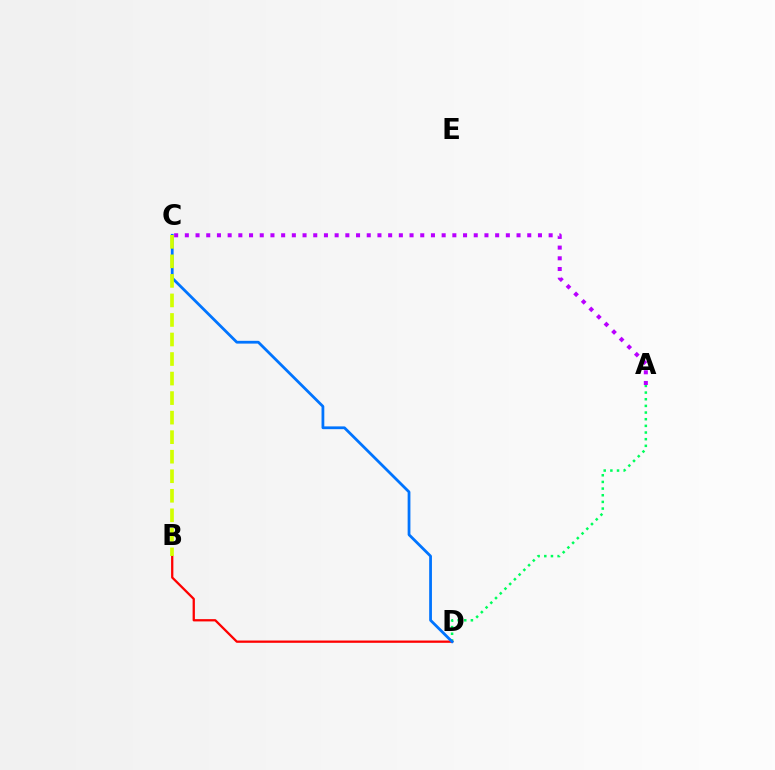{('A', 'D'): [{'color': '#00ff5c', 'line_style': 'dotted', 'thickness': 1.81}], ('B', 'D'): [{'color': '#ff0000', 'line_style': 'solid', 'thickness': 1.64}], ('C', 'D'): [{'color': '#0074ff', 'line_style': 'solid', 'thickness': 2.0}], ('B', 'C'): [{'color': '#d1ff00', 'line_style': 'dashed', 'thickness': 2.65}], ('A', 'C'): [{'color': '#b900ff', 'line_style': 'dotted', 'thickness': 2.91}]}